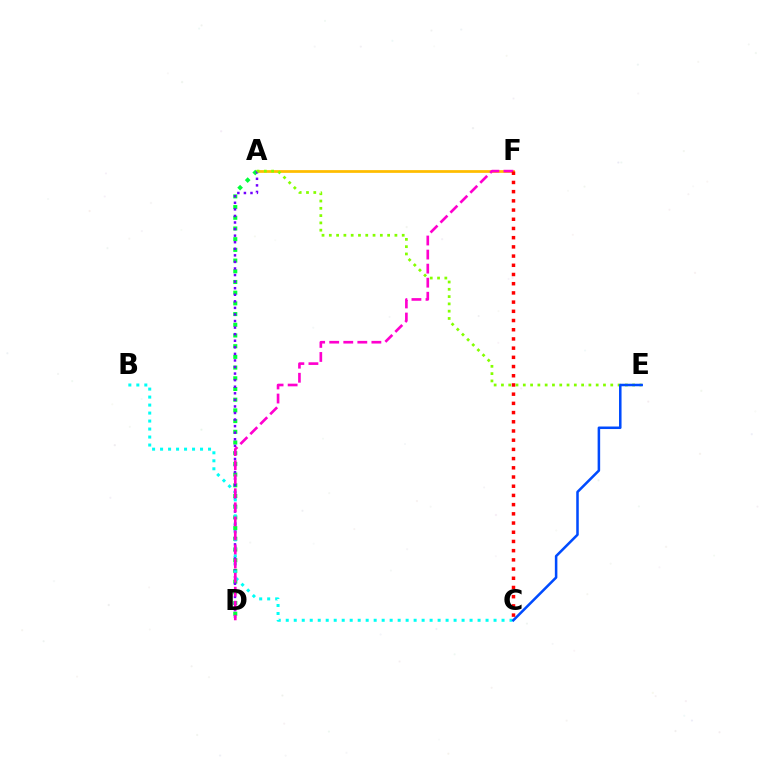{('A', 'F'): [{'color': '#ffbd00', 'line_style': 'solid', 'thickness': 1.97}], ('A', 'D'): [{'color': '#00ff39', 'line_style': 'dotted', 'thickness': 2.91}, {'color': '#7200ff', 'line_style': 'dotted', 'thickness': 1.78}], ('B', 'C'): [{'color': '#00fff6', 'line_style': 'dotted', 'thickness': 2.17}], ('A', 'E'): [{'color': '#84ff00', 'line_style': 'dotted', 'thickness': 1.98}], ('C', 'E'): [{'color': '#004bff', 'line_style': 'solid', 'thickness': 1.82}], ('D', 'F'): [{'color': '#ff00cf', 'line_style': 'dashed', 'thickness': 1.91}], ('C', 'F'): [{'color': '#ff0000', 'line_style': 'dotted', 'thickness': 2.5}]}